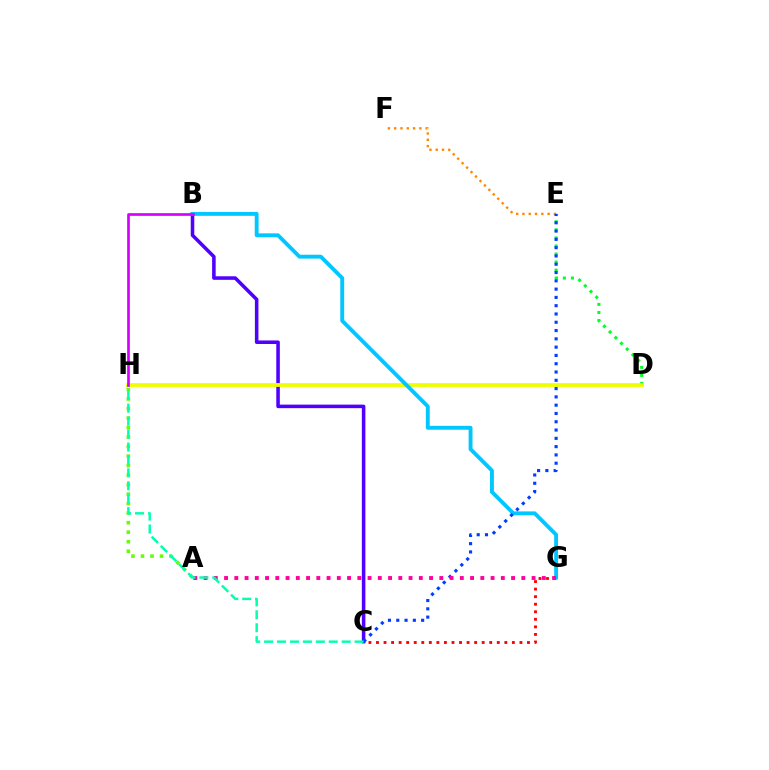{('D', 'E'): [{'color': '#00ff27', 'line_style': 'dotted', 'thickness': 2.19}], ('B', 'C'): [{'color': '#4f00ff', 'line_style': 'solid', 'thickness': 2.55}], ('C', 'G'): [{'color': '#ff0000', 'line_style': 'dotted', 'thickness': 2.05}], ('D', 'H'): [{'color': '#eeff00', 'line_style': 'solid', 'thickness': 2.74}], ('B', 'G'): [{'color': '#00c7ff', 'line_style': 'solid', 'thickness': 2.79}], ('E', 'F'): [{'color': '#ff8800', 'line_style': 'dotted', 'thickness': 1.71}], ('A', 'H'): [{'color': '#66ff00', 'line_style': 'dotted', 'thickness': 2.58}], ('C', 'E'): [{'color': '#003fff', 'line_style': 'dotted', 'thickness': 2.25}], ('A', 'G'): [{'color': '#ff00a0', 'line_style': 'dotted', 'thickness': 2.79}], ('C', 'H'): [{'color': '#00ffaf', 'line_style': 'dashed', 'thickness': 1.76}], ('B', 'H'): [{'color': '#d600ff', 'line_style': 'solid', 'thickness': 1.93}]}